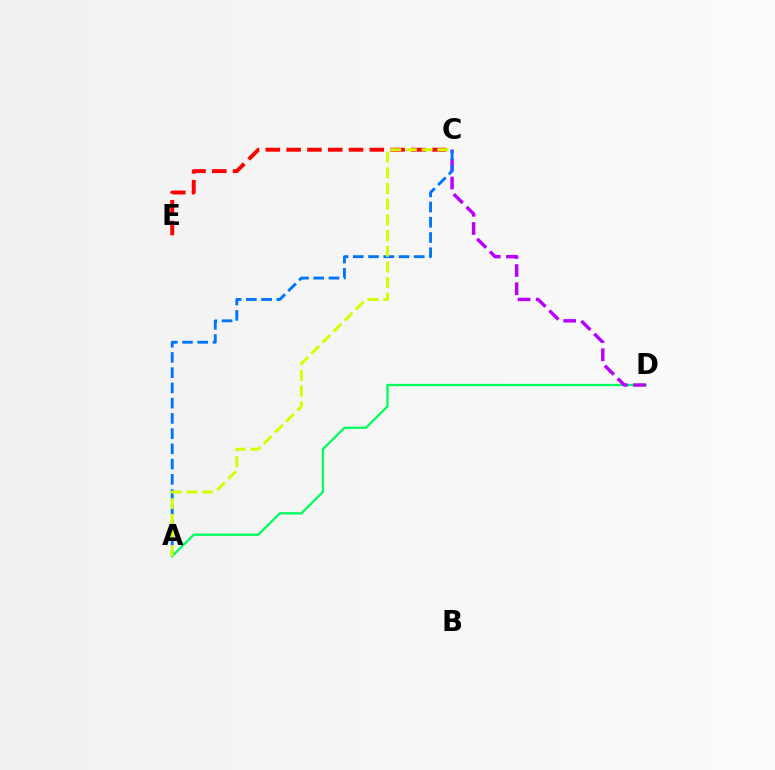{('C', 'E'): [{'color': '#ff0000', 'line_style': 'dashed', 'thickness': 2.82}], ('A', 'D'): [{'color': '#00ff5c', 'line_style': 'solid', 'thickness': 1.66}], ('C', 'D'): [{'color': '#b900ff', 'line_style': 'dashed', 'thickness': 2.46}], ('A', 'C'): [{'color': '#0074ff', 'line_style': 'dashed', 'thickness': 2.07}, {'color': '#d1ff00', 'line_style': 'dashed', 'thickness': 2.13}]}